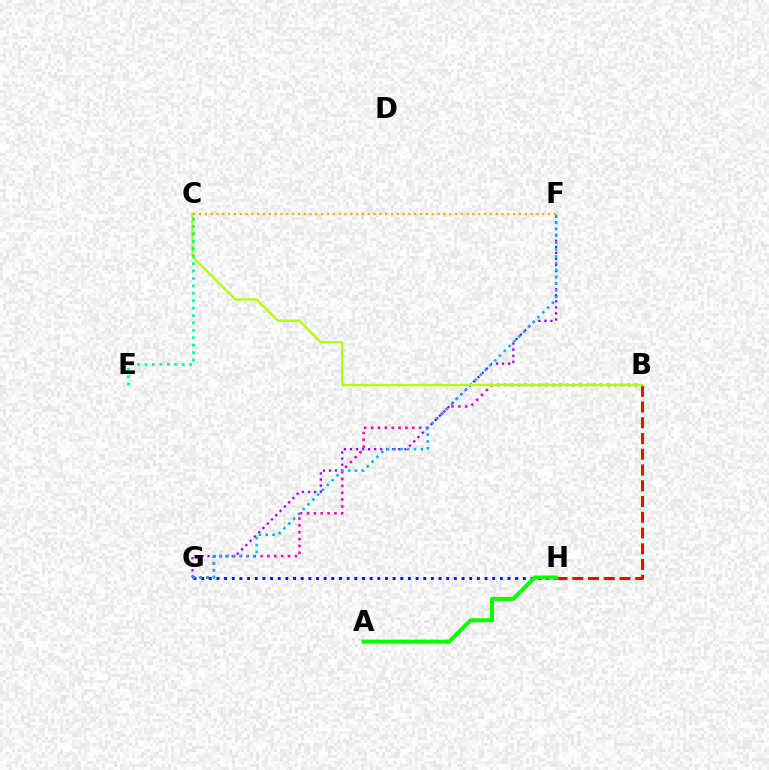{('B', 'H'): [{'color': '#ff0000', 'line_style': 'dashed', 'thickness': 2.14}], ('F', 'G'): [{'color': '#9b00ff', 'line_style': 'dotted', 'thickness': 1.64}, {'color': '#00b5ff', 'line_style': 'dotted', 'thickness': 1.85}], ('G', 'H'): [{'color': '#0010ff', 'line_style': 'dotted', 'thickness': 2.08}], ('B', 'G'): [{'color': '#ff00bd', 'line_style': 'dotted', 'thickness': 1.86}], ('B', 'C'): [{'color': '#b3ff00', 'line_style': 'solid', 'thickness': 1.68}], ('C', 'E'): [{'color': '#00ff9d', 'line_style': 'dotted', 'thickness': 2.02}], ('C', 'F'): [{'color': '#ffa500', 'line_style': 'dotted', 'thickness': 1.58}], ('A', 'H'): [{'color': '#08ff00', 'line_style': 'solid', 'thickness': 2.92}]}